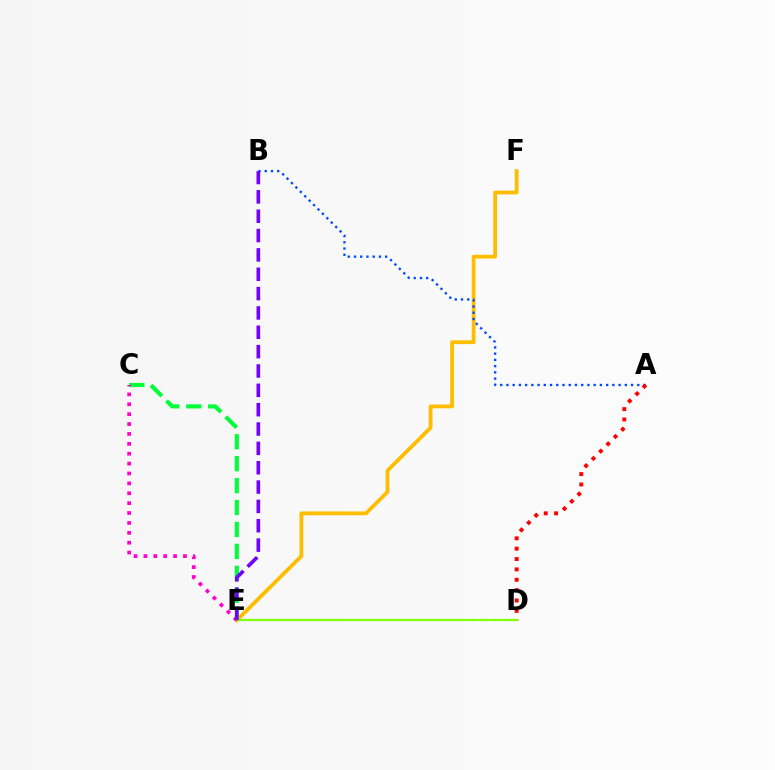{('E', 'F'): [{'color': '#ffbd00', 'line_style': 'solid', 'thickness': 2.73}], ('A', 'B'): [{'color': '#004bff', 'line_style': 'dotted', 'thickness': 1.69}], ('A', 'D'): [{'color': '#ff0000', 'line_style': 'dotted', 'thickness': 2.82}], ('D', 'E'): [{'color': '#00fff6', 'line_style': 'dashed', 'thickness': 1.5}, {'color': '#84ff00', 'line_style': 'solid', 'thickness': 1.56}], ('C', 'E'): [{'color': '#00ff39', 'line_style': 'dashed', 'thickness': 2.98}, {'color': '#ff00cf', 'line_style': 'dotted', 'thickness': 2.69}], ('B', 'E'): [{'color': '#7200ff', 'line_style': 'dashed', 'thickness': 2.63}]}